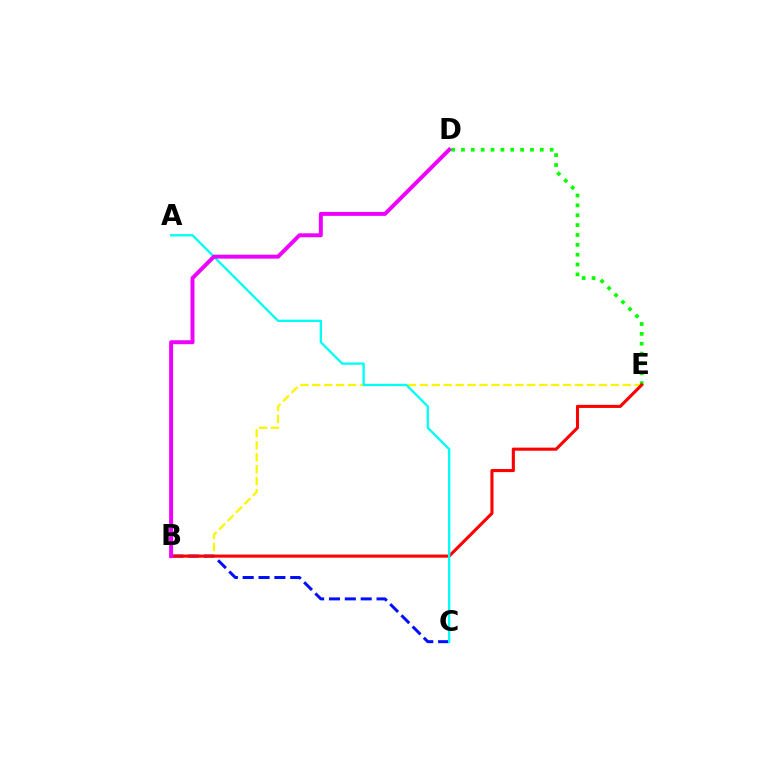{('B', 'C'): [{'color': '#0010ff', 'line_style': 'dashed', 'thickness': 2.15}], ('B', 'E'): [{'color': '#fcf500', 'line_style': 'dashed', 'thickness': 1.62}, {'color': '#ff0000', 'line_style': 'solid', 'thickness': 2.23}], ('D', 'E'): [{'color': '#08ff00', 'line_style': 'dotted', 'thickness': 2.68}], ('A', 'C'): [{'color': '#00fff6', 'line_style': 'solid', 'thickness': 1.67}], ('B', 'D'): [{'color': '#ee00ff', 'line_style': 'solid', 'thickness': 2.84}]}